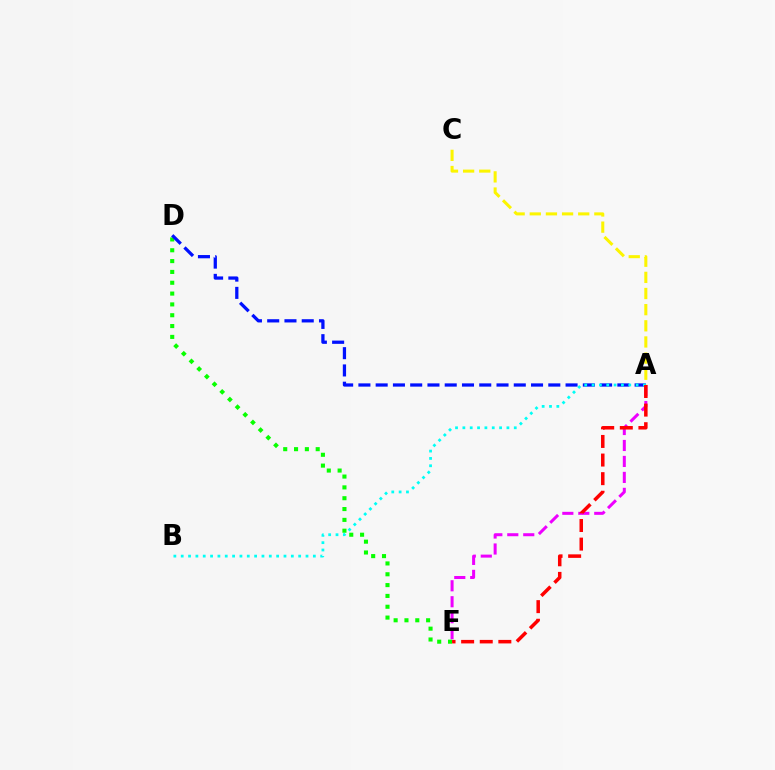{('A', 'C'): [{'color': '#fcf500', 'line_style': 'dashed', 'thickness': 2.19}], ('A', 'E'): [{'color': '#ee00ff', 'line_style': 'dashed', 'thickness': 2.17}, {'color': '#ff0000', 'line_style': 'dashed', 'thickness': 2.53}], ('D', 'E'): [{'color': '#08ff00', 'line_style': 'dotted', 'thickness': 2.94}], ('A', 'D'): [{'color': '#0010ff', 'line_style': 'dashed', 'thickness': 2.35}], ('A', 'B'): [{'color': '#00fff6', 'line_style': 'dotted', 'thickness': 1.99}]}